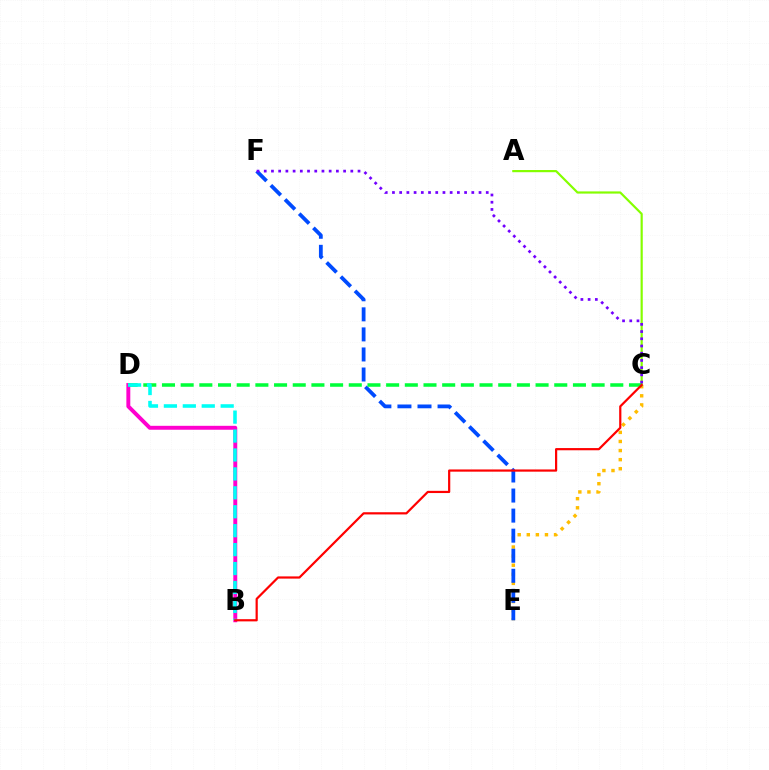{('B', 'D'): [{'color': '#ff00cf', 'line_style': 'solid', 'thickness': 2.83}, {'color': '#00fff6', 'line_style': 'dashed', 'thickness': 2.57}], ('C', 'E'): [{'color': '#ffbd00', 'line_style': 'dotted', 'thickness': 2.47}], ('A', 'C'): [{'color': '#84ff00', 'line_style': 'solid', 'thickness': 1.57}], ('E', 'F'): [{'color': '#004bff', 'line_style': 'dashed', 'thickness': 2.72}], ('C', 'D'): [{'color': '#00ff39', 'line_style': 'dashed', 'thickness': 2.54}], ('C', 'F'): [{'color': '#7200ff', 'line_style': 'dotted', 'thickness': 1.96}], ('B', 'C'): [{'color': '#ff0000', 'line_style': 'solid', 'thickness': 1.59}]}